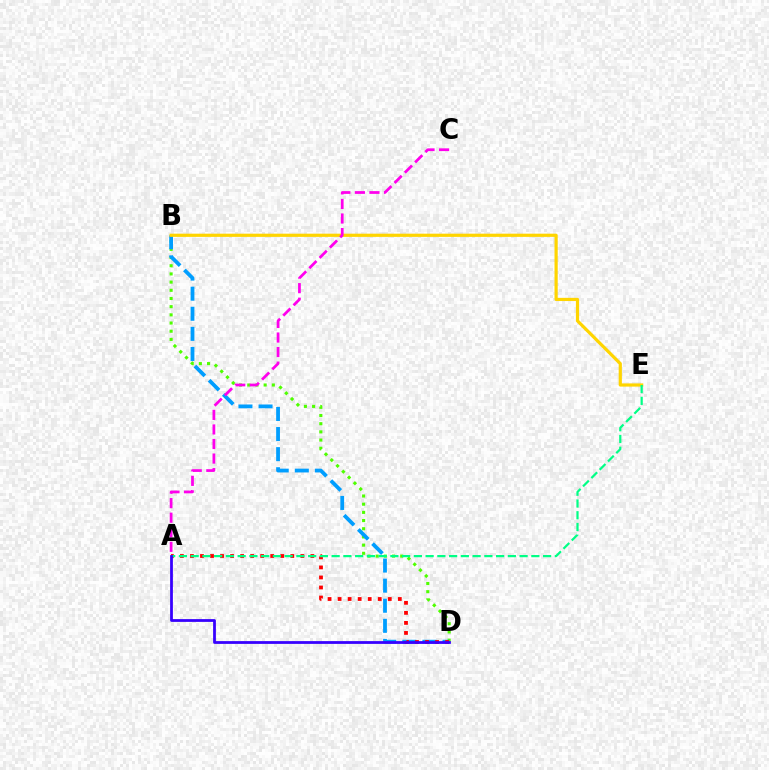{('B', 'D'): [{'color': '#4fff00', 'line_style': 'dotted', 'thickness': 2.22}, {'color': '#009eff', 'line_style': 'dashed', 'thickness': 2.73}], ('B', 'E'): [{'color': '#ffd500', 'line_style': 'solid', 'thickness': 2.3}], ('A', 'D'): [{'color': '#ff0000', 'line_style': 'dotted', 'thickness': 2.73}, {'color': '#3700ff', 'line_style': 'solid', 'thickness': 2.0}], ('A', 'C'): [{'color': '#ff00ed', 'line_style': 'dashed', 'thickness': 1.98}], ('A', 'E'): [{'color': '#00ff86', 'line_style': 'dashed', 'thickness': 1.6}]}